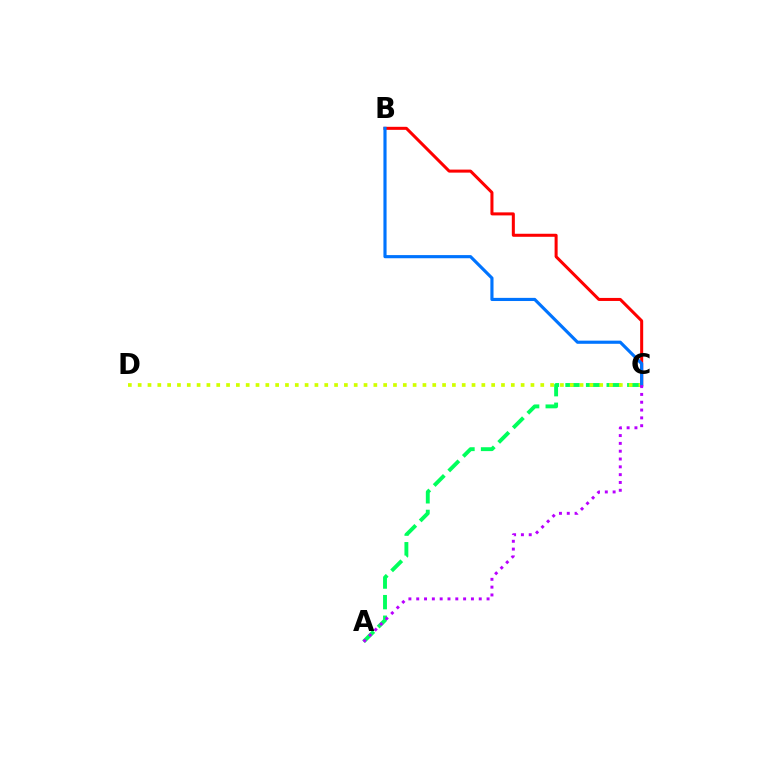{('A', 'C'): [{'color': '#00ff5c', 'line_style': 'dashed', 'thickness': 2.8}, {'color': '#b900ff', 'line_style': 'dotted', 'thickness': 2.12}], ('C', 'D'): [{'color': '#d1ff00', 'line_style': 'dotted', 'thickness': 2.67}], ('B', 'C'): [{'color': '#ff0000', 'line_style': 'solid', 'thickness': 2.18}, {'color': '#0074ff', 'line_style': 'solid', 'thickness': 2.26}]}